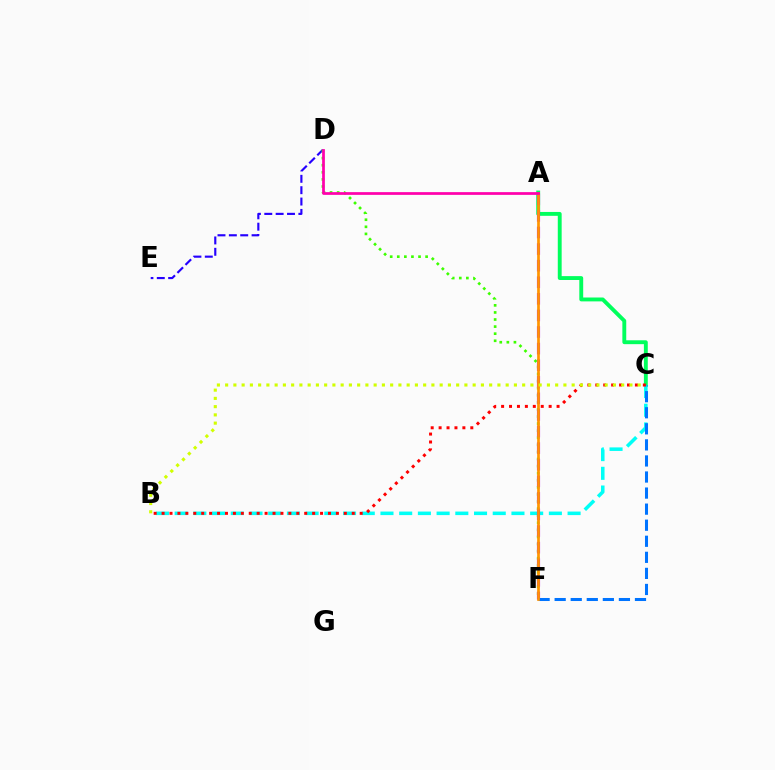{('A', 'C'): [{'color': '#00ff5c', 'line_style': 'solid', 'thickness': 2.79}], ('D', 'E'): [{'color': '#2500ff', 'line_style': 'dashed', 'thickness': 1.54}], ('B', 'C'): [{'color': '#00fff6', 'line_style': 'dashed', 'thickness': 2.54}, {'color': '#ff0000', 'line_style': 'dotted', 'thickness': 2.15}, {'color': '#d1ff00', 'line_style': 'dotted', 'thickness': 2.24}], ('D', 'F'): [{'color': '#3dff00', 'line_style': 'dotted', 'thickness': 1.92}], ('A', 'F'): [{'color': '#b900ff', 'line_style': 'dashed', 'thickness': 2.25}, {'color': '#ff9400', 'line_style': 'solid', 'thickness': 1.94}], ('C', 'F'): [{'color': '#0074ff', 'line_style': 'dashed', 'thickness': 2.18}], ('A', 'D'): [{'color': '#ff00ac', 'line_style': 'solid', 'thickness': 1.97}]}